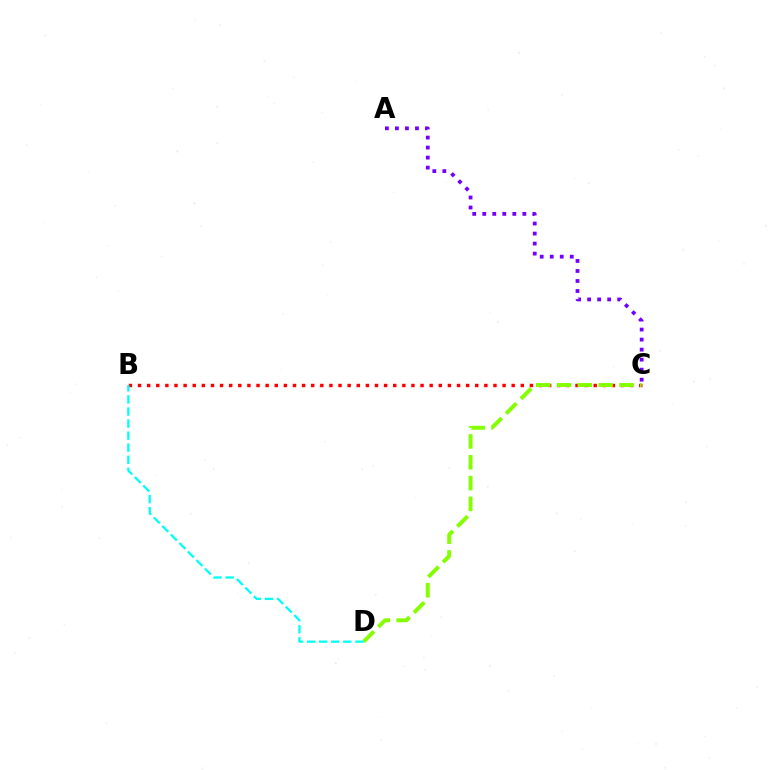{('B', 'C'): [{'color': '#ff0000', 'line_style': 'dotted', 'thickness': 2.48}], ('C', 'D'): [{'color': '#84ff00', 'line_style': 'dashed', 'thickness': 2.83}], ('B', 'D'): [{'color': '#00fff6', 'line_style': 'dashed', 'thickness': 1.64}], ('A', 'C'): [{'color': '#7200ff', 'line_style': 'dotted', 'thickness': 2.72}]}